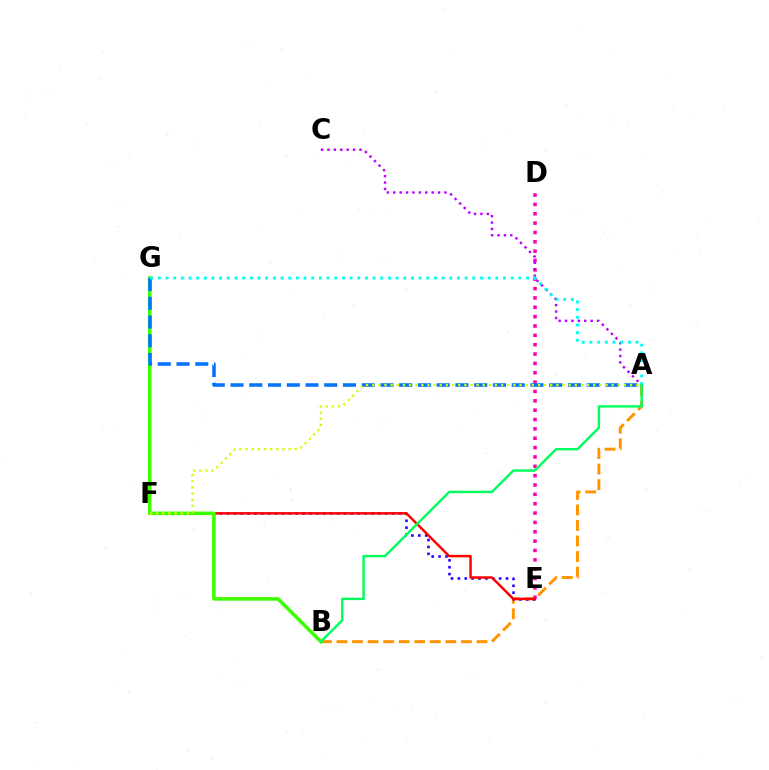{('A', 'B'): [{'color': '#ff9400', 'line_style': 'dashed', 'thickness': 2.11}, {'color': '#00ff5c', 'line_style': 'solid', 'thickness': 1.75}], ('E', 'F'): [{'color': '#2500ff', 'line_style': 'dotted', 'thickness': 1.87}, {'color': '#ff0000', 'line_style': 'solid', 'thickness': 1.78}], ('D', 'E'): [{'color': '#ff00ac', 'line_style': 'dotted', 'thickness': 2.54}], ('A', 'C'): [{'color': '#b900ff', 'line_style': 'dotted', 'thickness': 1.74}], ('B', 'G'): [{'color': '#3dff00', 'line_style': 'solid', 'thickness': 2.56}], ('A', 'G'): [{'color': '#0074ff', 'line_style': 'dashed', 'thickness': 2.55}, {'color': '#00fff6', 'line_style': 'dotted', 'thickness': 2.08}], ('A', 'F'): [{'color': '#d1ff00', 'line_style': 'dotted', 'thickness': 1.67}]}